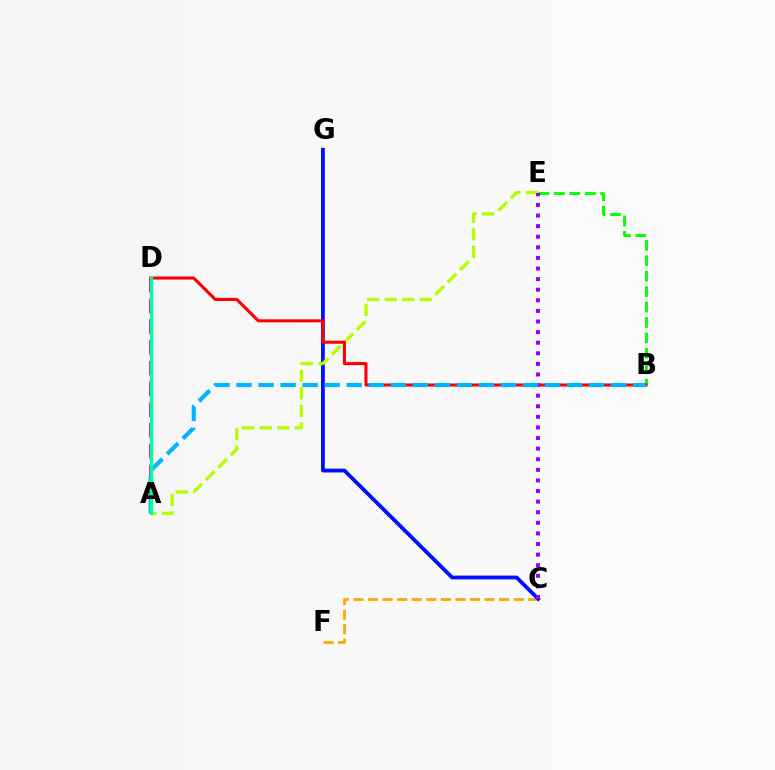{('C', 'F'): [{'color': '#ffa500', 'line_style': 'dashed', 'thickness': 1.98}], ('C', 'G'): [{'color': '#0010ff', 'line_style': 'solid', 'thickness': 2.74}], ('A', 'D'): [{'color': '#ff00bd', 'line_style': 'dashed', 'thickness': 2.82}, {'color': '#00ff9d', 'line_style': 'solid', 'thickness': 2.4}], ('B', 'E'): [{'color': '#08ff00', 'line_style': 'dashed', 'thickness': 2.1}], ('A', 'E'): [{'color': '#b3ff00', 'line_style': 'dashed', 'thickness': 2.38}], ('B', 'D'): [{'color': '#ff0000', 'line_style': 'solid', 'thickness': 2.2}], ('C', 'E'): [{'color': '#9b00ff', 'line_style': 'dotted', 'thickness': 2.88}], ('A', 'B'): [{'color': '#00b5ff', 'line_style': 'dashed', 'thickness': 2.99}]}